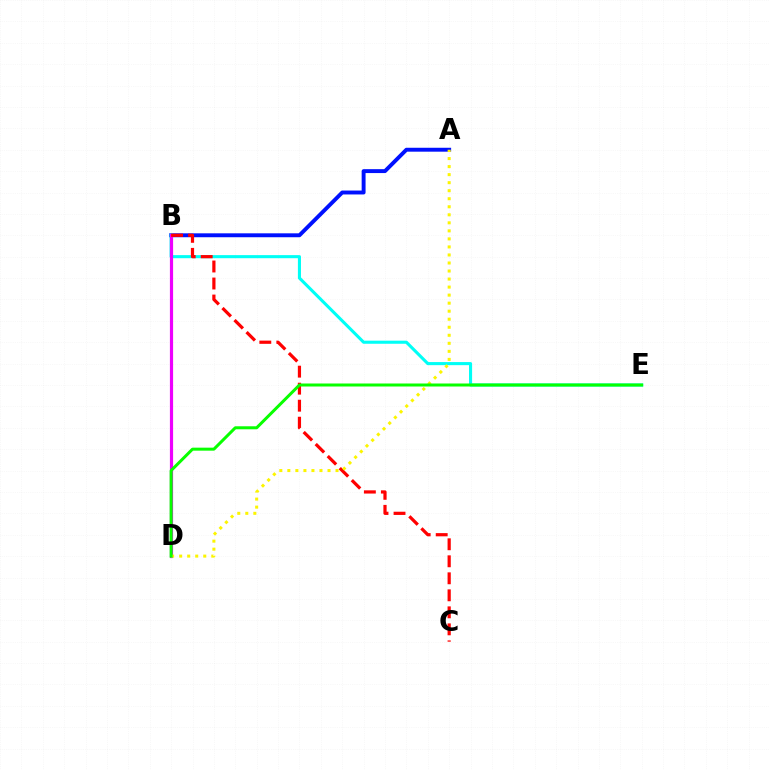{('A', 'B'): [{'color': '#0010ff', 'line_style': 'solid', 'thickness': 2.82}], ('B', 'E'): [{'color': '#00fff6', 'line_style': 'solid', 'thickness': 2.22}], ('B', 'D'): [{'color': '#ee00ff', 'line_style': 'solid', 'thickness': 2.29}], ('B', 'C'): [{'color': '#ff0000', 'line_style': 'dashed', 'thickness': 2.31}], ('A', 'D'): [{'color': '#fcf500', 'line_style': 'dotted', 'thickness': 2.18}], ('D', 'E'): [{'color': '#08ff00', 'line_style': 'solid', 'thickness': 2.16}]}